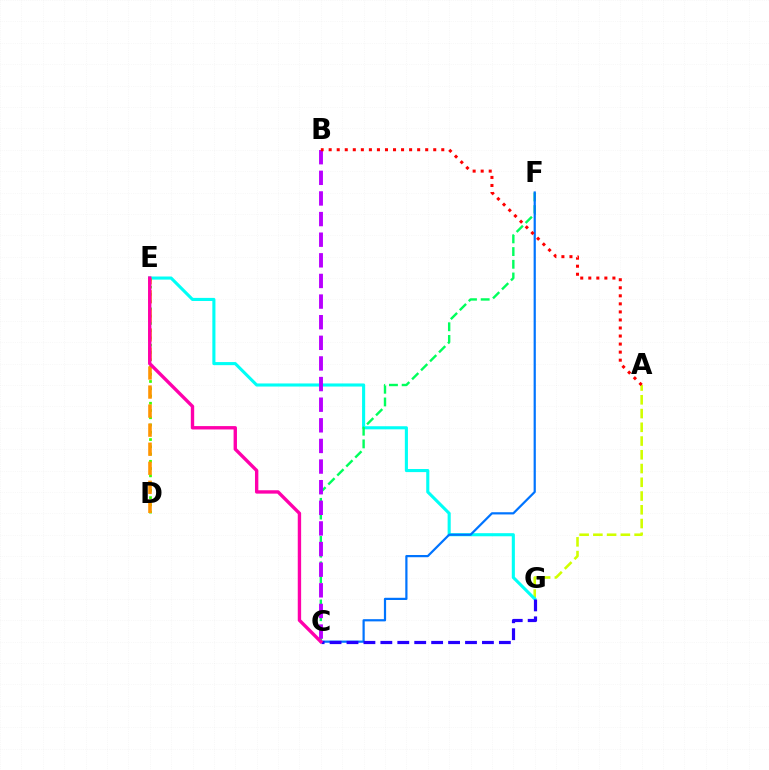{('A', 'G'): [{'color': '#d1ff00', 'line_style': 'dashed', 'thickness': 1.87}], ('E', 'G'): [{'color': '#00fff6', 'line_style': 'solid', 'thickness': 2.23}], ('C', 'F'): [{'color': '#00ff5c', 'line_style': 'dashed', 'thickness': 1.73}, {'color': '#0074ff', 'line_style': 'solid', 'thickness': 1.59}], ('D', 'E'): [{'color': '#3dff00', 'line_style': 'dotted', 'thickness': 1.97}, {'color': '#ff9400', 'line_style': 'dashed', 'thickness': 2.59}], ('C', 'G'): [{'color': '#2500ff', 'line_style': 'dashed', 'thickness': 2.3}], ('B', 'C'): [{'color': '#b900ff', 'line_style': 'dashed', 'thickness': 2.8}], ('A', 'B'): [{'color': '#ff0000', 'line_style': 'dotted', 'thickness': 2.19}], ('C', 'E'): [{'color': '#ff00ac', 'line_style': 'solid', 'thickness': 2.43}]}